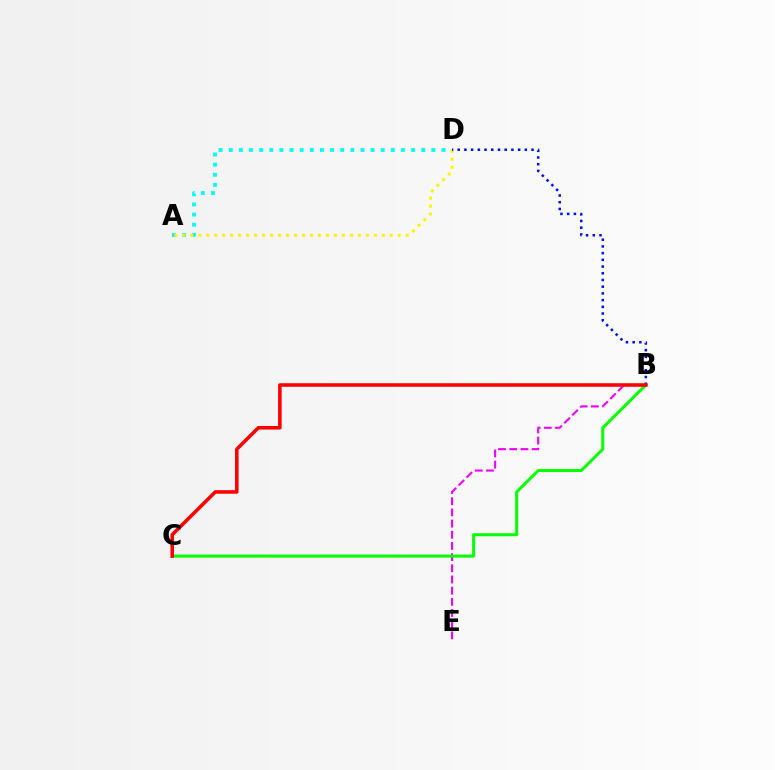{('A', 'D'): [{'color': '#00fff6', 'line_style': 'dotted', 'thickness': 2.75}, {'color': '#fcf500', 'line_style': 'dotted', 'thickness': 2.17}], ('B', 'E'): [{'color': '#ee00ff', 'line_style': 'dashed', 'thickness': 1.52}], ('B', 'C'): [{'color': '#08ff00', 'line_style': 'solid', 'thickness': 2.17}, {'color': '#ff0000', 'line_style': 'solid', 'thickness': 2.56}], ('B', 'D'): [{'color': '#0010ff', 'line_style': 'dotted', 'thickness': 1.82}]}